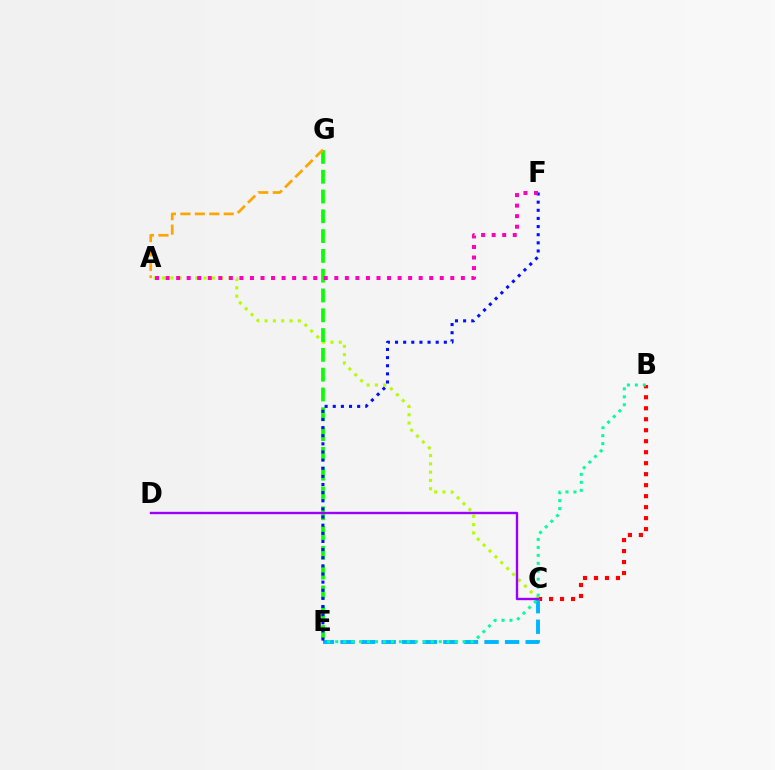{('B', 'C'): [{'color': '#ff0000', 'line_style': 'dotted', 'thickness': 2.99}], ('A', 'C'): [{'color': '#b3ff00', 'line_style': 'dotted', 'thickness': 2.25}], ('C', 'E'): [{'color': '#00b5ff', 'line_style': 'dashed', 'thickness': 2.79}], ('E', 'G'): [{'color': '#08ff00', 'line_style': 'dashed', 'thickness': 2.69}], ('A', 'G'): [{'color': '#ffa500', 'line_style': 'dashed', 'thickness': 1.96}], ('B', 'E'): [{'color': '#00ff9d', 'line_style': 'dotted', 'thickness': 2.16}], ('E', 'F'): [{'color': '#0010ff', 'line_style': 'dotted', 'thickness': 2.21}], ('A', 'F'): [{'color': '#ff00bd', 'line_style': 'dotted', 'thickness': 2.86}], ('C', 'D'): [{'color': '#9b00ff', 'line_style': 'solid', 'thickness': 1.71}]}